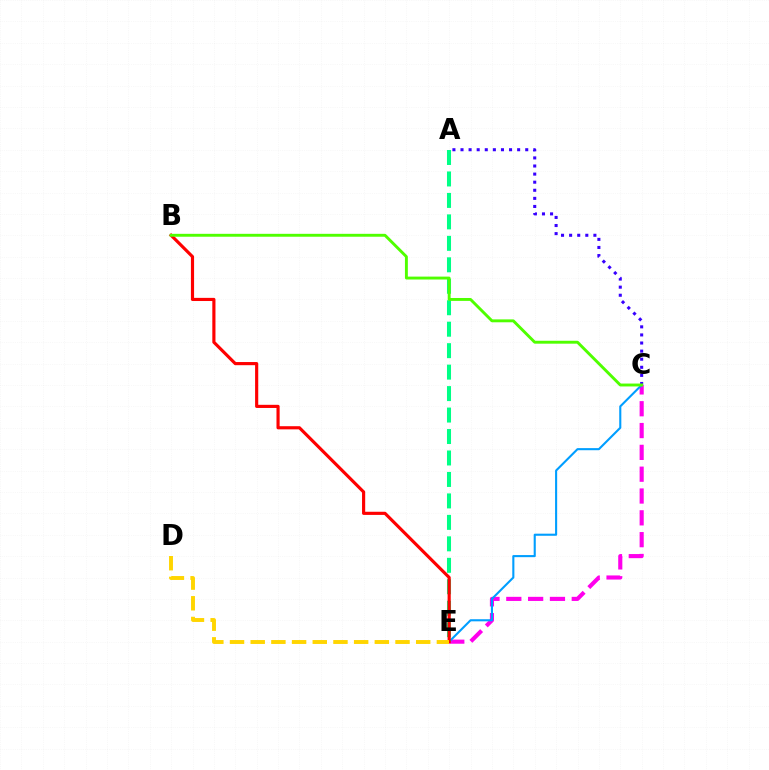{('C', 'E'): [{'color': '#ff00ed', 'line_style': 'dashed', 'thickness': 2.96}, {'color': '#009eff', 'line_style': 'solid', 'thickness': 1.51}], ('A', 'E'): [{'color': '#00ff86', 'line_style': 'dashed', 'thickness': 2.92}], ('A', 'C'): [{'color': '#3700ff', 'line_style': 'dotted', 'thickness': 2.2}], ('B', 'E'): [{'color': '#ff0000', 'line_style': 'solid', 'thickness': 2.27}], ('B', 'C'): [{'color': '#4fff00', 'line_style': 'solid', 'thickness': 2.09}], ('D', 'E'): [{'color': '#ffd500', 'line_style': 'dashed', 'thickness': 2.81}]}